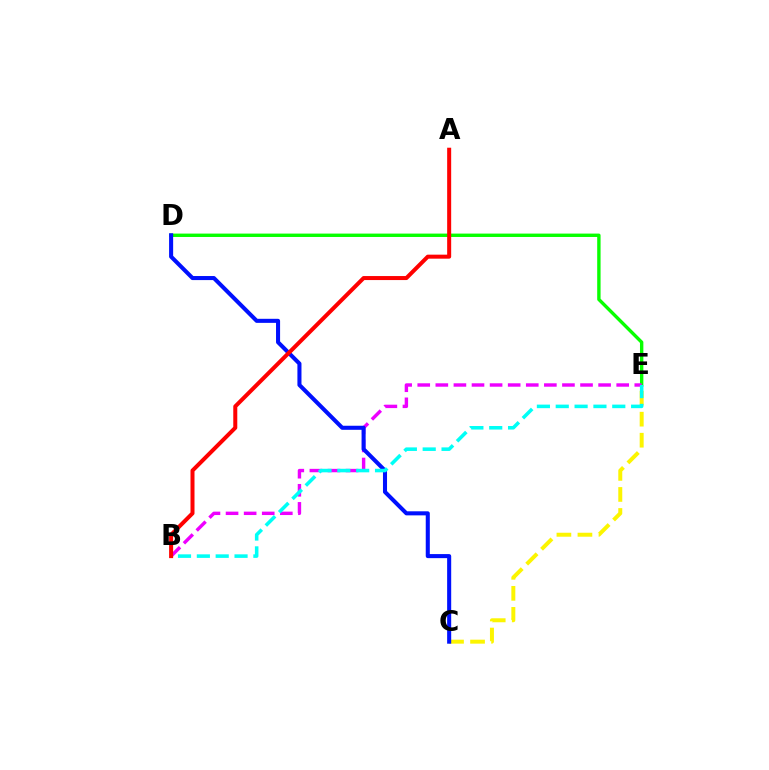{('C', 'E'): [{'color': '#fcf500', 'line_style': 'dashed', 'thickness': 2.86}], ('D', 'E'): [{'color': '#08ff00', 'line_style': 'solid', 'thickness': 2.43}], ('B', 'E'): [{'color': '#ee00ff', 'line_style': 'dashed', 'thickness': 2.46}, {'color': '#00fff6', 'line_style': 'dashed', 'thickness': 2.56}], ('C', 'D'): [{'color': '#0010ff', 'line_style': 'solid', 'thickness': 2.92}], ('A', 'B'): [{'color': '#ff0000', 'line_style': 'solid', 'thickness': 2.89}]}